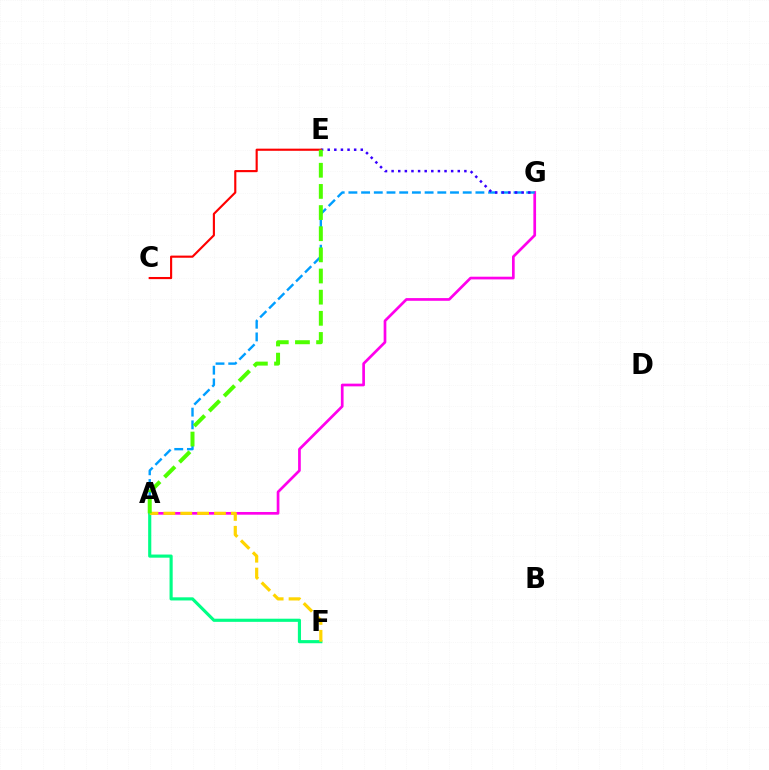{('A', 'G'): [{'color': '#ff00ed', 'line_style': 'solid', 'thickness': 1.94}, {'color': '#009eff', 'line_style': 'dashed', 'thickness': 1.73}], ('E', 'G'): [{'color': '#3700ff', 'line_style': 'dotted', 'thickness': 1.8}], ('C', 'E'): [{'color': '#ff0000', 'line_style': 'solid', 'thickness': 1.54}], ('A', 'F'): [{'color': '#00ff86', 'line_style': 'solid', 'thickness': 2.26}, {'color': '#ffd500', 'line_style': 'dashed', 'thickness': 2.29}], ('A', 'E'): [{'color': '#4fff00', 'line_style': 'dashed', 'thickness': 2.87}]}